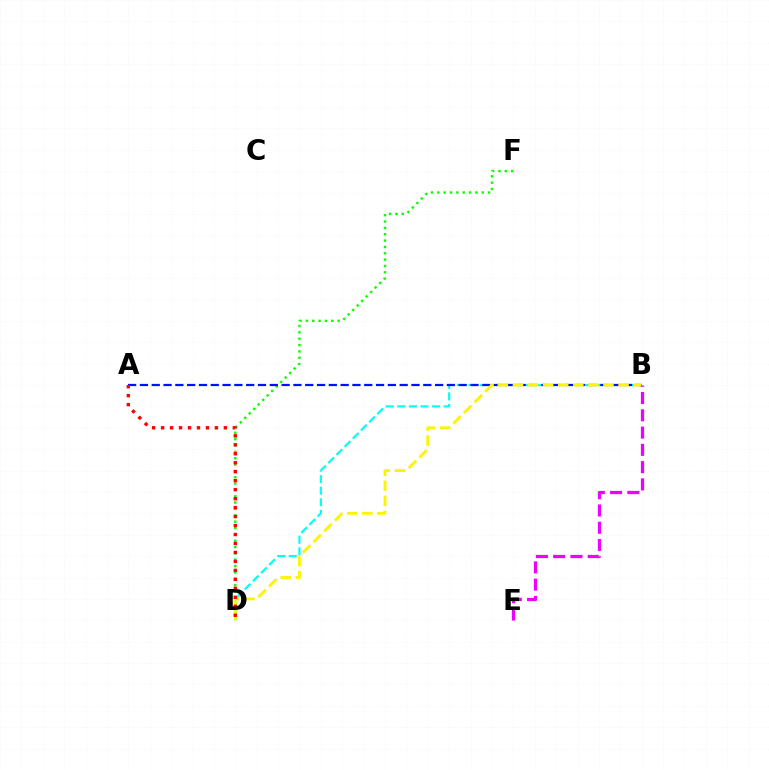{('B', 'D'): [{'color': '#00fff6', 'line_style': 'dashed', 'thickness': 1.57}, {'color': '#fcf500', 'line_style': 'dashed', 'thickness': 2.05}], ('D', 'F'): [{'color': '#08ff00', 'line_style': 'dotted', 'thickness': 1.72}], ('A', 'B'): [{'color': '#0010ff', 'line_style': 'dashed', 'thickness': 1.6}], ('B', 'E'): [{'color': '#ee00ff', 'line_style': 'dashed', 'thickness': 2.35}], ('A', 'D'): [{'color': '#ff0000', 'line_style': 'dotted', 'thickness': 2.44}]}